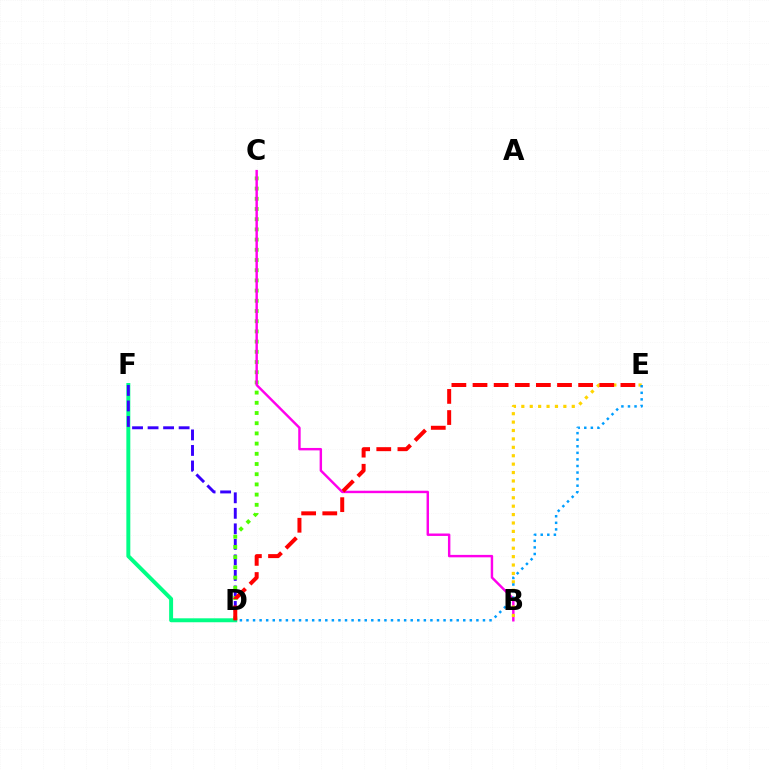{('D', 'F'): [{'color': '#00ff86', 'line_style': 'solid', 'thickness': 2.84}, {'color': '#3700ff', 'line_style': 'dashed', 'thickness': 2.11}], ('C', 'D'): [{'color': '#4fff00', 'line_style': 'dotted', 'thickness': 2.77}], ('B', 'C'): [{'color': '#ff00ed', 'line_style': 'solid', 'thickness': 1.75}], ('B', 'E'): [{'color': '#ffd500', 'line_style': 'dotted', 'thickness': 2.28}], ('D', 'E'): [{'color': '#009eff', 'line_style': 'dotted', 'thickness': 1.78}, {'color': '#ff0000', 'line_style': 'dashed', 'thickness': 2.87}]}